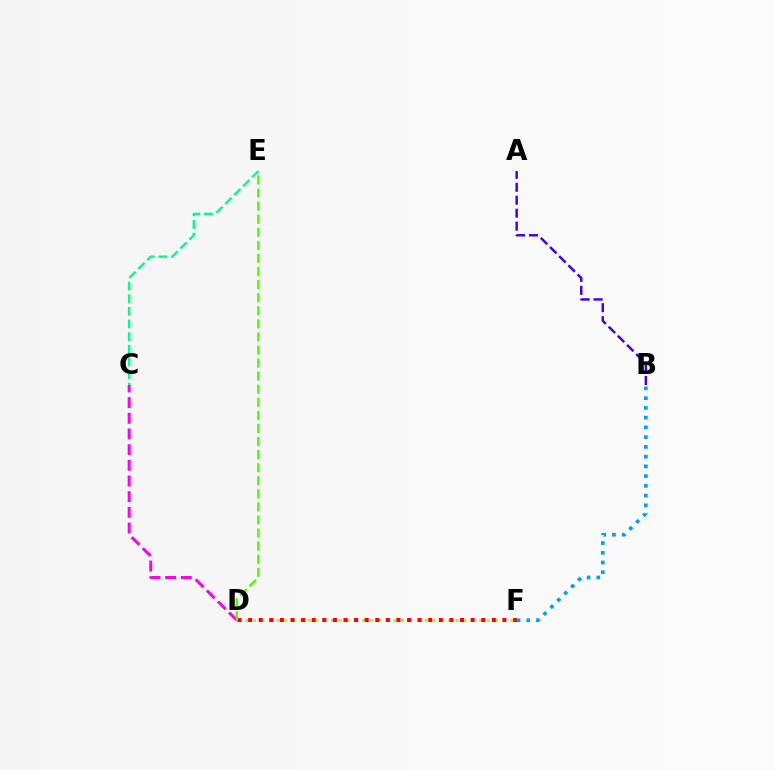{('D', 'F'): [{'color': '#ffd500', 'line_style': 'dotted', 'thickness': 2.12}, {'color': '#ff0000', 'line_style': 'dotted', 'thickness': 2.88}], ('C', 'D'): [{'color': '#ff00ed', 'line_style': 'dashed', 'thickness': 2.13}], ('D', 'E'): [{'color': '#4fff00', 'line_style': 'dashed', 'thickness': 1.78}], ('C', 'E'): [{'color': '#00ff86', 'line_style': 'dashed', 'thickness': 1.72}], ('B', 'F'): [{'color': '#009eff', 'line_style': 'dotted', 'thickness': 2.65}], ('A', 'B'): [{'color': '#3700ff', 'line_style': 'dashed', 'thickness': 1.76}]}